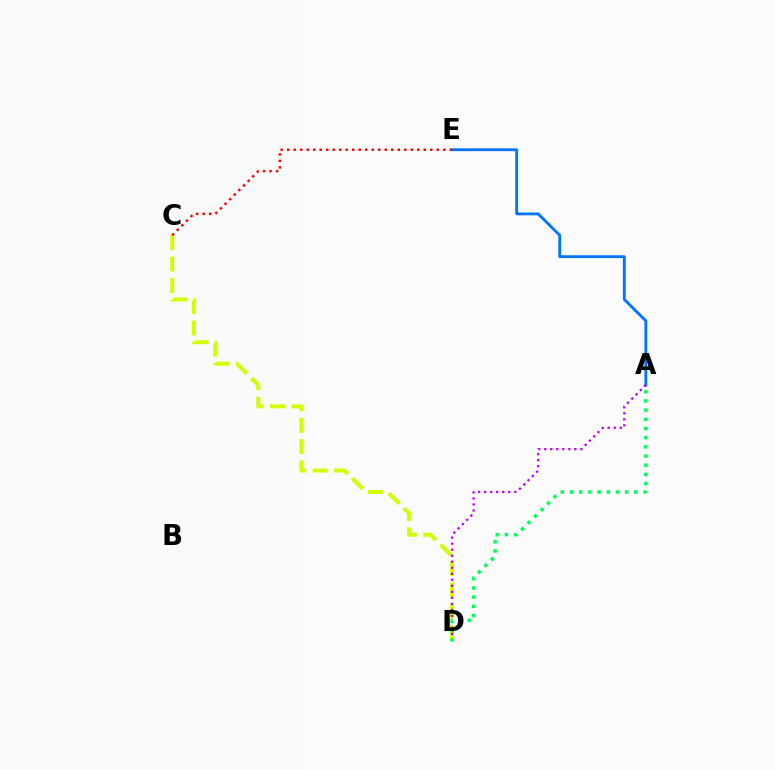{('A', 'E'): [{'color': '#0074ff', 'line_style': 'solid', 'thickness': 2.04}], ('C', 'D'): [{'color': '#d1ff00', 'line_style': 'dashed', 'thickness': 2.9}], ('C', 'E'): [{'color': '#ff0000', 'line_style': 'dotted', 'thickness': 1.77}], ('A', 'D'): [{'color': '#b900ff', 'line_style': 'dotted', 'thickness': 1.64}, {'color': '#00ff5c', 'line_style': 'dotted', 'thickness': 2.5}]}